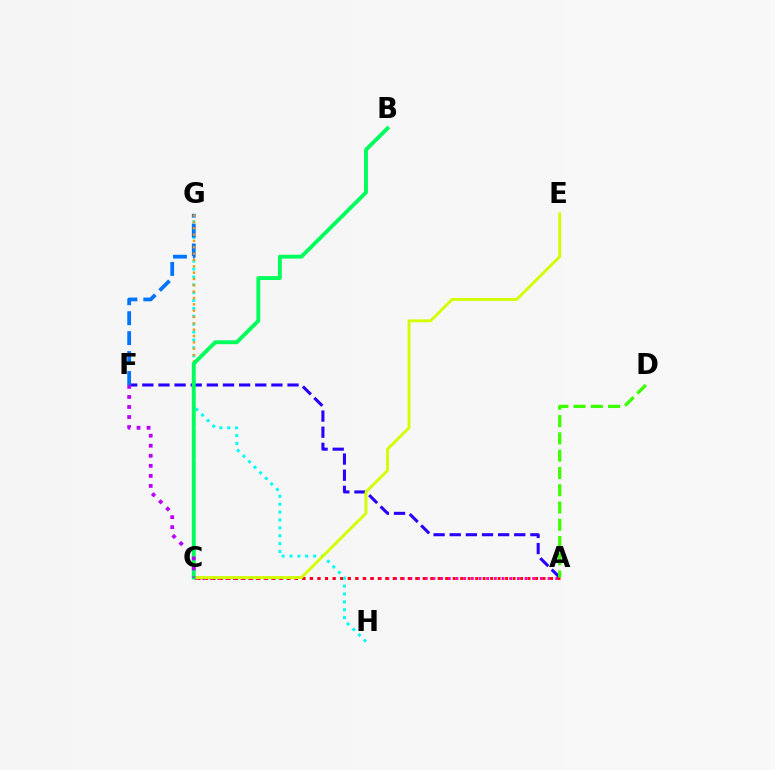{('A', 'C'): [{'color': '#ff00ac', 'line_style': 'dotted', 'thickness': 2.09}, {'color': '#ff0000', 'line_style': 'dotted', 'thickness': 2.04}], ('A', 'F'): [{'color': '#2500ff', 'line_style': 'dashed', 'thickness': 2.19}], ('G', 'H'): [{'color': '#00fff6', 'line_style': 'dotted', 'thickness': 2.14}], ('F', 'G'): [{'color': '#0074ff', 'line_style': 'dashed', 'thickness': 2.71}], ('C', 'G'): [{'color': '#ff9400', 'line_style': 'dotted', 'thickness': 1.72}], ('C', 'E'): [{'color': '#d1ff00', 'line_style': 'solid', 'thickness': 2.06}], ('A', 'D'): [{'color': '#3dff00', 'line_style': 'dashed', 'thickness': 2.35}], ('B', 'C'): [{'color': '#00ff5c', 'line_style': 'solid', 'thickness': 2.8}], ('C', 'F'): [{'color': '#b900ff', 'line_style': 'dotted', 'thickness': 2.73}]}